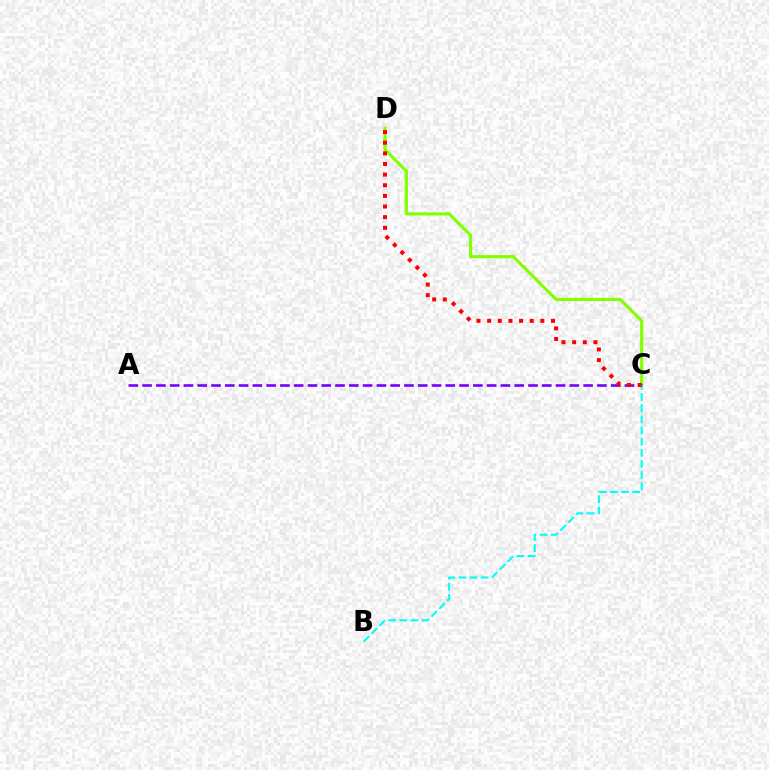{('C', 'D'): [{'color': '#84ff00', 'line_style': 'solid', 'thickness': 2.27}, {'color': '#ff0000', 'line_style': 'dotted', 'thickness': 2.89}], ('A', 'C'): [{'color': '#7200ff', 'line_style': 'dashed', 'thickness': 1.87}], ('B', 'C'): [{'color': '#00fff6', 'line_style': 'dashed', 'thickness': 1.52}]}